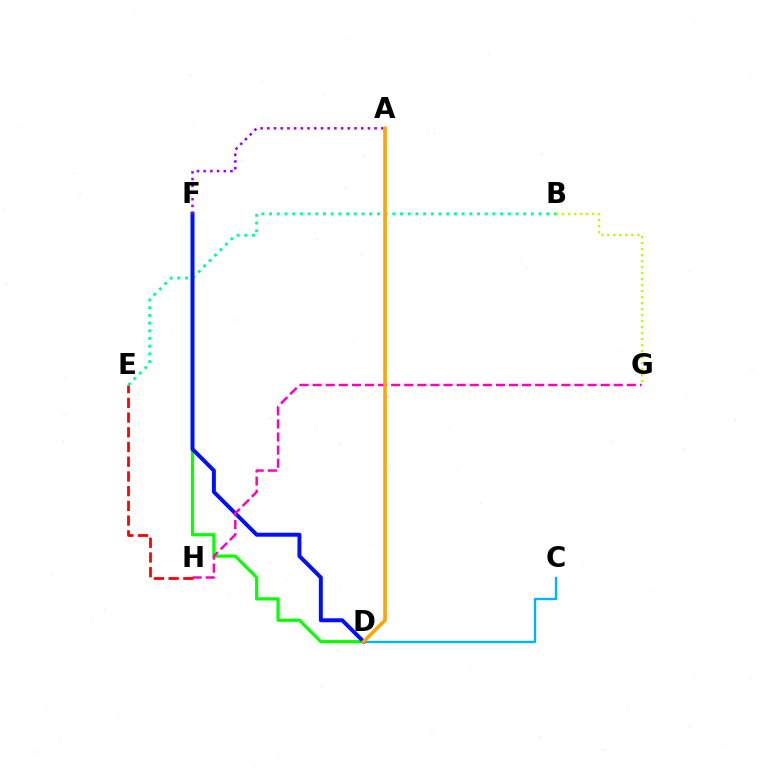{('D', 'F'): [{'color': '#08ff00', 'line_style': 'solid', 'thickness': 2.3}, {'color': '#0010ff', 'line_style': 'solid', 'thickness': 2.85}], ('B', 'E'): [{'color': '#00ff9d', 'line_style': 'dotted', 'thickness': 2.09}], ('C', 'D'): [{'color': '#00b5ff', 'line_style': 'solid', 'thickness': 1.71}], ('E', 'H'): [{'color': '#ff0000', 'line_style': 'dashed', 'thickness': 2.0}], ('A', 'F'): [{'color': '#9b00ff', 'line_style': 'dotted', 'thickness': 1.82}], ('G', 'H'): [{'color': '#ff00bd', 'line_style': 'dashed', 'thickness': 1.78}], ('B', 'G'): [{'color': '#b3ff00', 'line_style': 'dotted', 'thickness': 1.63}], ('A', 'D'): [{'color': '#ffa500', 'line_style': 'solid', 'thickness': 2.6}]}